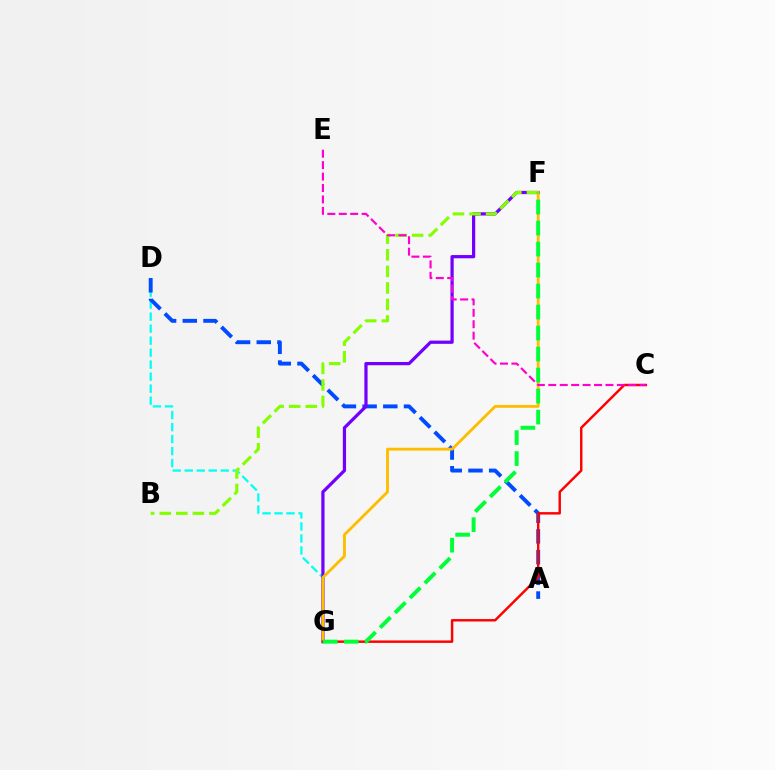{('D', 'G'): [{'color': '#00fff6', 'line_style': 'dashed', 'thickness': 1.63}], ('A', 'D'): [{'color': '#004bff', 'line_style': 'dashed', 'thickness': 2.81}], ('F', 'G'): [{'color': '#7200ff', 'line_style': 'solid', 'thickness': 2.33}, {'color': '#ffbd00', 'line_style': 'solid', 'thickness': 2.05}, {'color': '#00ff39', 'line_style': 'dashed', 'thickness': 2.85}], ('B', 'F'): [{'color': '#84ff00', 'line_style': 'dashed', 'thickness': 2.25}], ('C', 'G'): [{'color': '#ff0000', 'line_style': 'solid', 'thickness': 1.76}], ('C', 'E'): [{'color': '#ff00cf', 'line_style': 'dashed', 'thickness': 1.55}]}